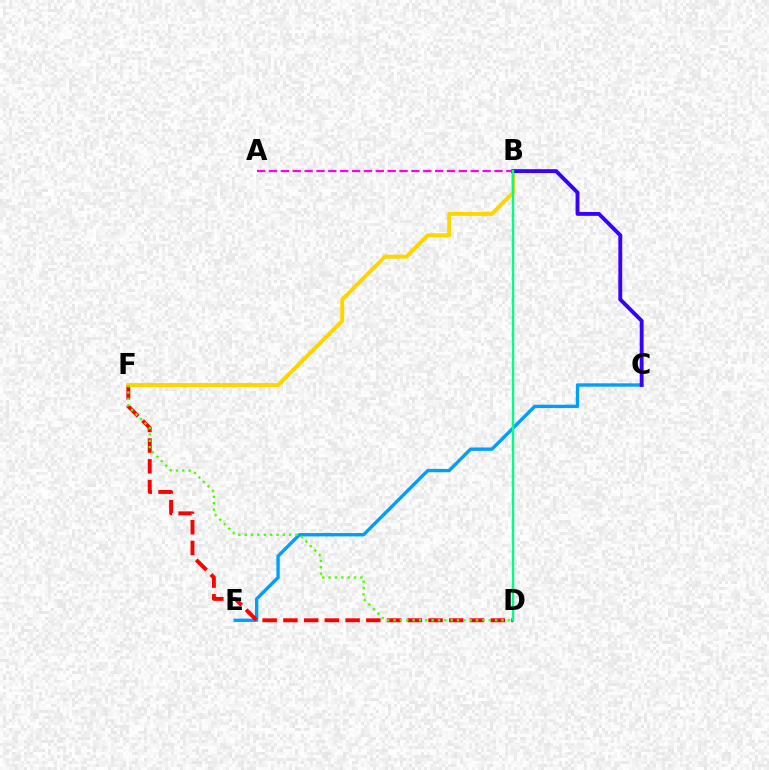{('A', 'B'): [{'color': '#ff00ed', 'line_style': 'dashed', 'thickness': 1.61}], ('C', 'E'): [{'color': '#009eff', 'line_style': 'solid', 'thickness': 2.41}], ('D', 'F'): [{'color': '#ff0000', 'line_style': 'dashed', 'thickness': 2.82}, {'color': '#4fff00', 'line_style': 'dotted', 'thickness': 1.72}], ('B', 'F'): [{'color': '#ffd500', 'line_style': 'solid', 'thickness': 2.84}], ('B', 'C'): [{'color': '#3700ff', 'line_style': 'solid', 'thickness': 2.79}], ('B', 'D'): [{'color': '#00ff86', 'line_style': 'solid', 'thickness': 1.7}]}